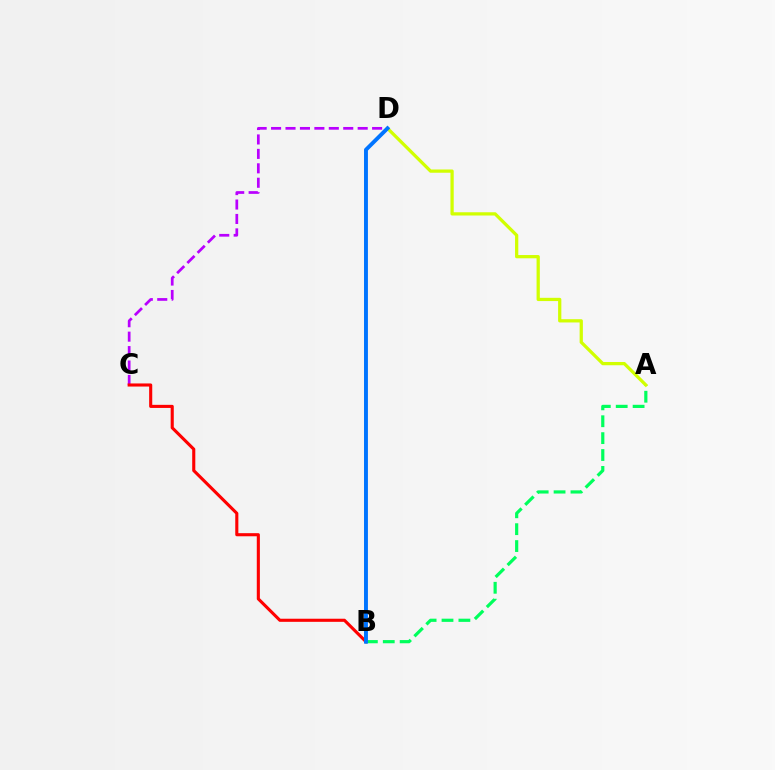{('C', 'D'): [{'color': '#b900ff', 'line_style': 'dashed', 'thickness': 1.96}], ('B', 'C'): [{'color': '#ff0000', 'line_style': 'solid', 'thickness': 2.23}], ('A', 'B'): [{'color': '#00ff5c', 'line_style': 'dashed', 'thickness': 2.29}], ('A', 'D'): [{'color': '#d1ff00', 'line_style': 'solid', 'thickness': 2.34}], ('B', 'D'): [{'color': '#0074ff', 'line_style': 'solid', 'thickness': 2.81}]}